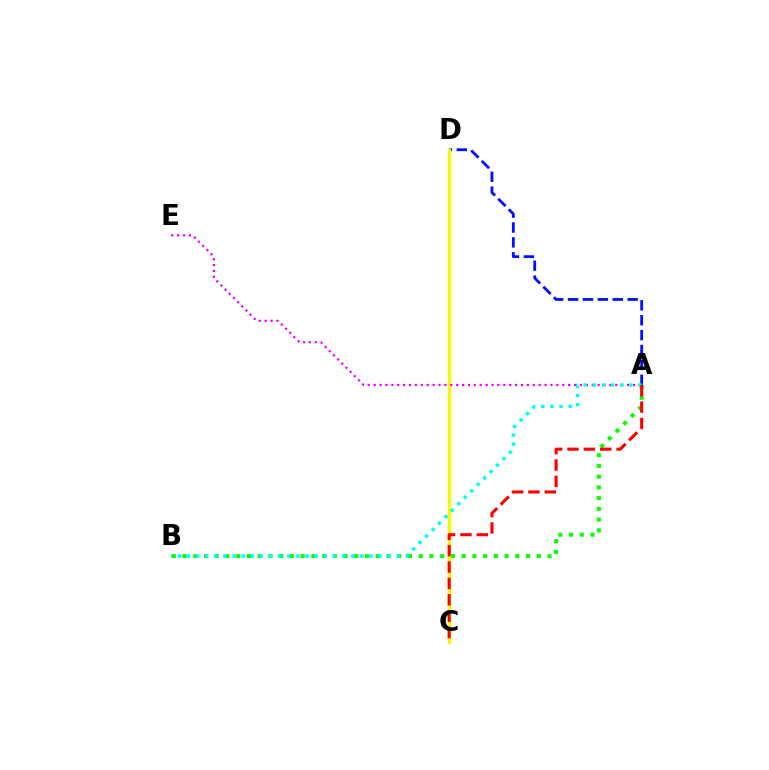{('A', 'D'): [{'color': '#0010ff', 'line_style': 'dashed', 'thickness': 2.02}], ('A', 'B'): [{'color': '#08ff00', 'line_style': 'dotted', 'thickness': 2.92}, {'color': '#00fff6', 'line_style': 'dotted', 'thickness': 2.48}], ('C', 'D'): [{'color': '#fcf500', 'line_style': 'solid', 'thickness': 2.37}], ('A', 'E'): [{'color': '#ee00ff', 'line_style': 'dotted', 'thickness': 1.6}], ('A', 'C'): [{'color': '#ff0000', 'line_style': 'dashed', 'thickness': 2.22}]}